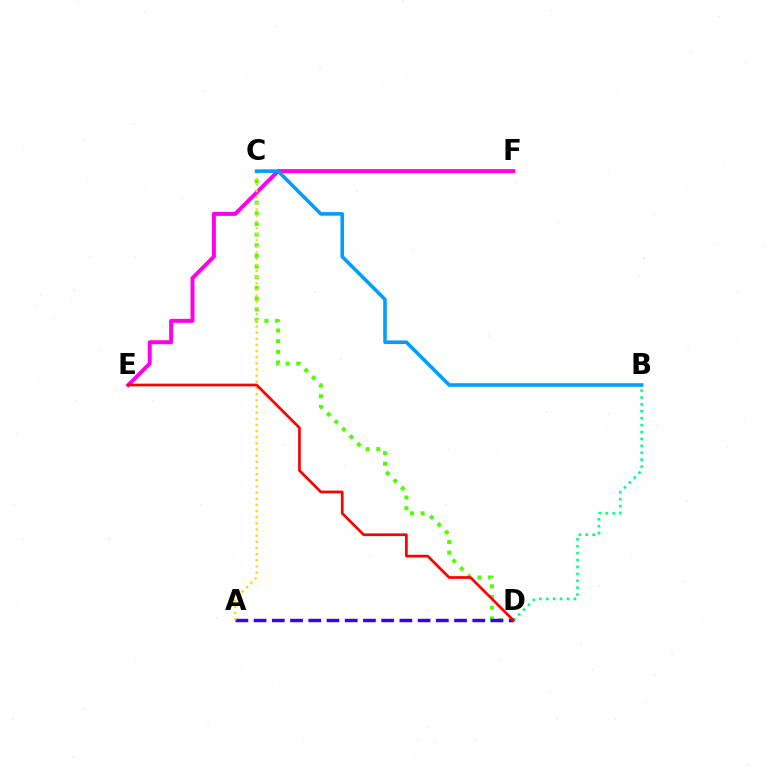{('B', 'D'): [{'color': '#00ff86', 'line_style': 'dotted', 'thickness': 1.88}], ('C', 'D'): [{'color': '#4fff00', 'line_style': 'dotted', 'thickness': 2.9}], ('A', 'D'): [{'color': '#3700ff', 'line_style': 'dashed', 'thickness': 2.48}], ('E', 'F'): [{'color': '#ff00ed', 'line_style': 'solid', 'thickness': 2.86}], ('A', 'C'): [{'color': '#ffd500', 'line_style': 'dotted', 'thickness': 1.67}], ('B', 'C'): [{'color': '#009eff', 'line_style': 'solid', 'thickness': 2.58}], ('D', 'E'): [{'color': '#ff0000', 'line_style': 'solid', 'thickness': 1.94}]}